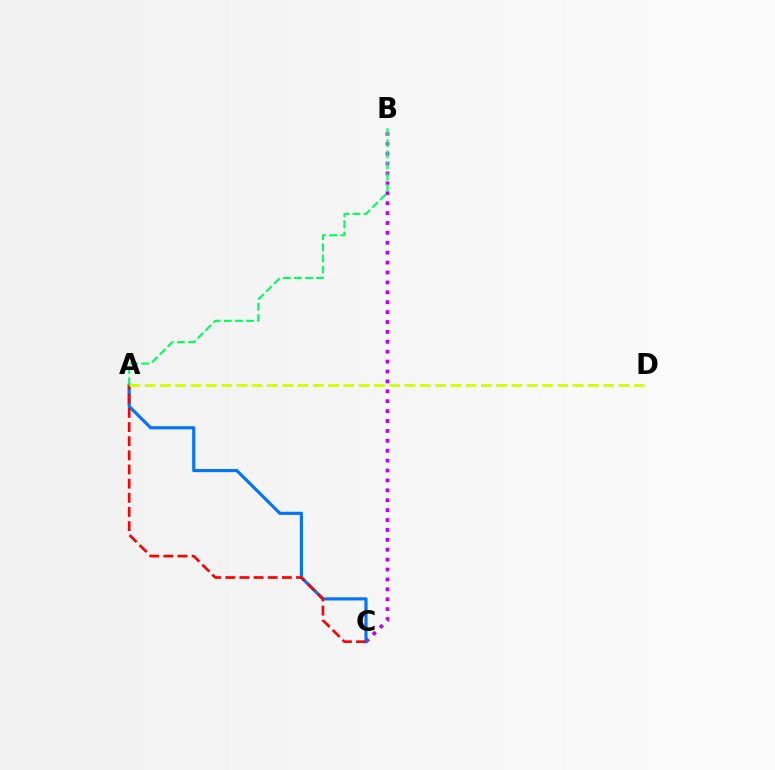{('B', 'C'): [{'color': '#b900ff', 'line_style': 'dotted', 'thickness': 2.69}], ('A', 'C'): [{'color': '#0074ff', 'line_style': 'solid', 'thickness': 2.27}, {'color': '#ff0000', 'line_style': 'dashed', 'thickness': 1.92}], ('A', 'D'): [{'color': '#d1ff00', 'line_style': 'dashed', 'thickness': 2.08}], ('A', 'B'): [{'color': '#00ff5c', 'line_style': 'dashed', 'thickness': 1.51}]}